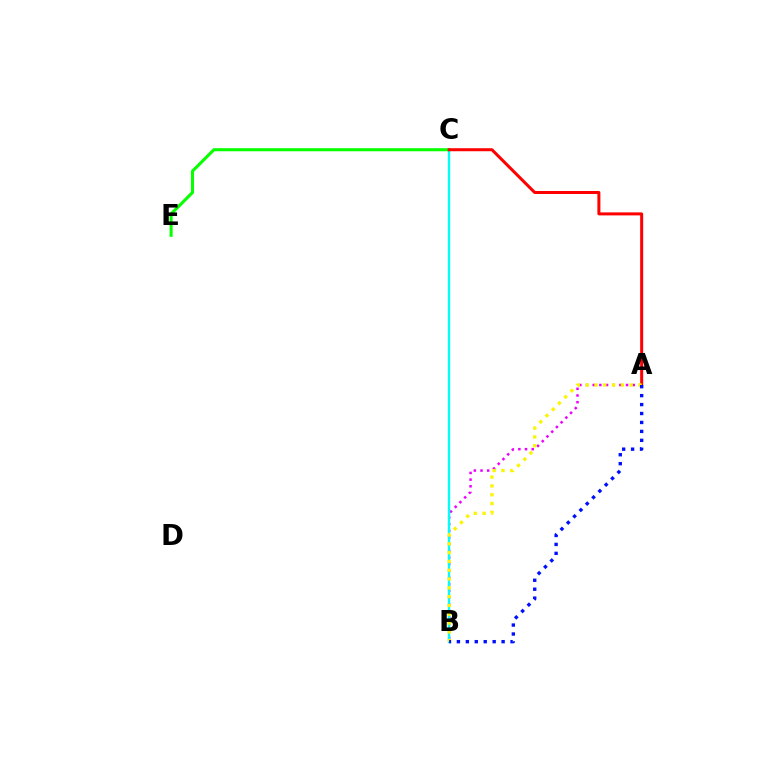{('A', 'B'): [{'color': '#ee00ff', 'line_style': 'dotted', 'thickness': 1.81}, {'color': '#fcf500', 'line_style': 'dotted', 'thickness': 2.39}, {'color': '#0010ff', 'line_style': 'dotted', 'thickness': 2.43}], ('B', 'C'): [{'color': '#00fff6', 'line_style': 'solid', 'thickness': 1.68}], ('C', 'E'): [{'color': '#08ff00', 'line_style': 'solid', 'thickness': 2.21}], ('A', 'C'): [{'color': '#ff0000', 'line_style': 'solid', 'thickness': 2.17}]}